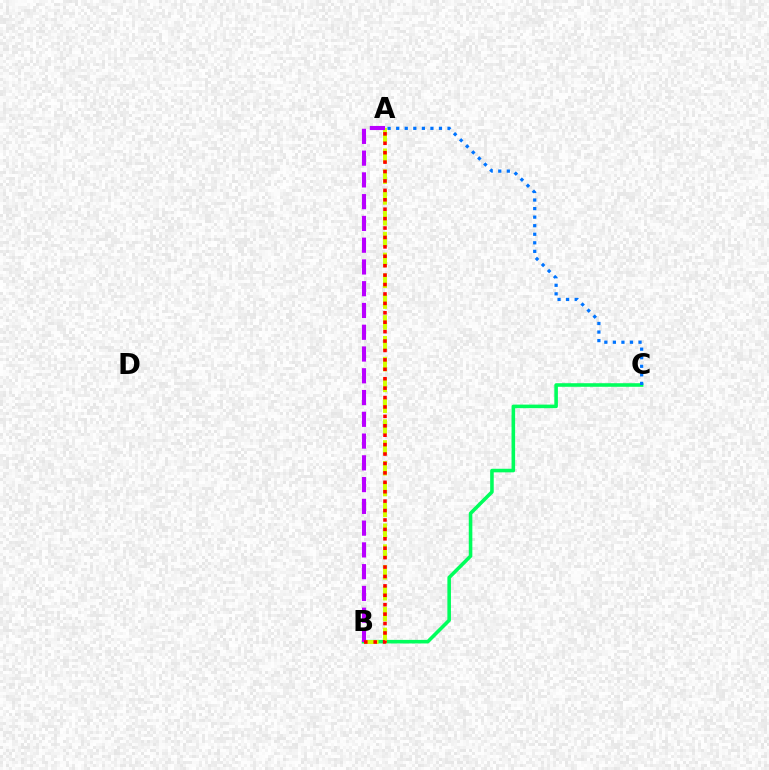{('B', 'C'): [{'color': '#00ff5c', 'line_style': 'solid', 'thickness': 2.57}], ('A', 'B'): [{'color': '#d1ff00', 'line_style': 'dashed', 'thickness': 2.83}, {'color': '#b900ff', 'line_style': 'dashed', 'thickness': 2.96}, {'color': '#ff0000', 'line_style': 'dotted', 'thickness': 2.56}], ('A', 'C'): [{'color': '#0074ff', 'line_style': 'dotted', 'thickness': 2.32}]}